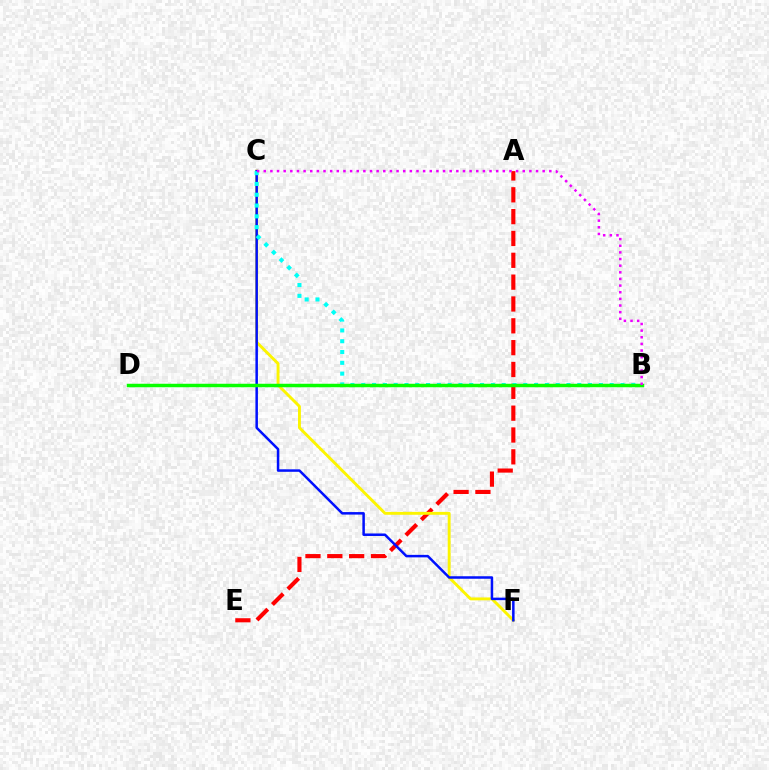{('A', 'E'): [{'color': '#ff0000', 'line_style': 'dashed', 'thickness': 2.97}], ('C', 'F'): [{'color': '#fcf500', 'line_style': 'solid', 'thickness': 2.09}, {'color': '#0010ff', 'line_style': 'solid', 'thickness': 1.8}], ('B', 'C'): [{'color': '#00fff6', 'line_style': 'dotted', 'thickness': 2.93}, {'color': '#ee00ff', 'line_style': 'dotted', 'thickness': 1.8}], ('B', 'D'): [{'color': '#08ff00', 'line_style': 'solid', 'thickness': 2.5}]}